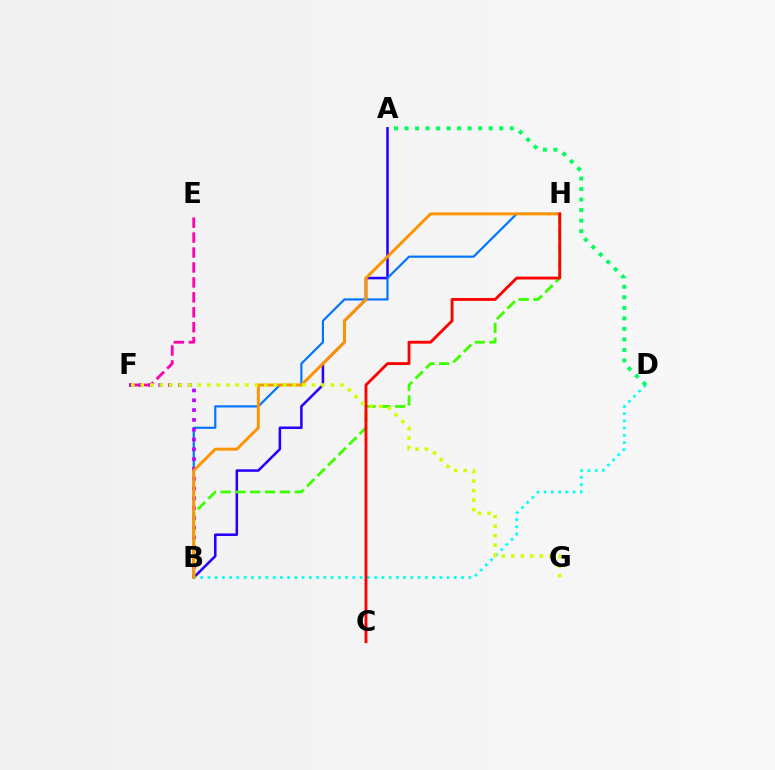{('A', 'B'): [{'color': '#2500ff', 'line_style': 'solid', 'thickness': 1.83}], ('E', 'F'): [{'color': '#ff00ac', 'line_style': 'dashed', 'thickness': 2.03}], ('B', 'H'): [{'color': '#0074ff', 'line_style': 'solid', 'thickness': 1.56}, {'color': '#3dff00', 'line_style': 'dashed', 'thickness': 2.01}, {'color': '#ff9400', 'line_style': 'solid', 'thickness': 2.13}], ('B', 'F'): [{'color': '#b900ff', 'line_style': 'dotted', 'thickness': 2.66}], ('B', 'D'): [{'color': '#00fff6', 'line_style': 'dotted', 'thickness': 1.97}], ('C', 'H'): [{'color': '#ff0000', 'line_style': 'solid', 'thickness': 2.05}], ('F', 'G'): [{'color': '#d1ff00', 'line_style': 'dotted', 'thickness': 2.58}], ('A', 'D'): [{'color': '#00ff5c', 'line_style': 'dotted', 'thickness': 2.86}]}